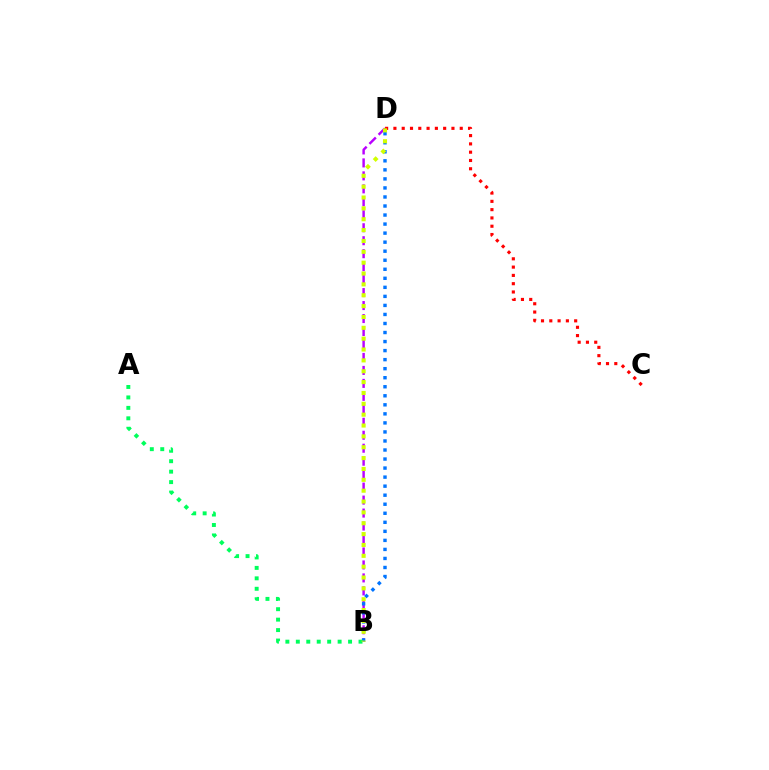{('B', 'D'): [{'color': '#b900ff', 'line_style': 'dashed', 'thickness': 1.76}, {'color': '#0074ff', 'line_style': 'dotted', 'thickness': 2.46}, {'color': '#d1ff00', 'line_style': 'dotted', 'thickness': 2.95}], ('C', 'D'): [{'color': '#ff0000', 'line_style': 'dotted', 'thickness': 2.25}], ('A', 'B'): [{'color': '#00ff5c', 'line_style': 'dotted', 'thickness': 2.84}]}